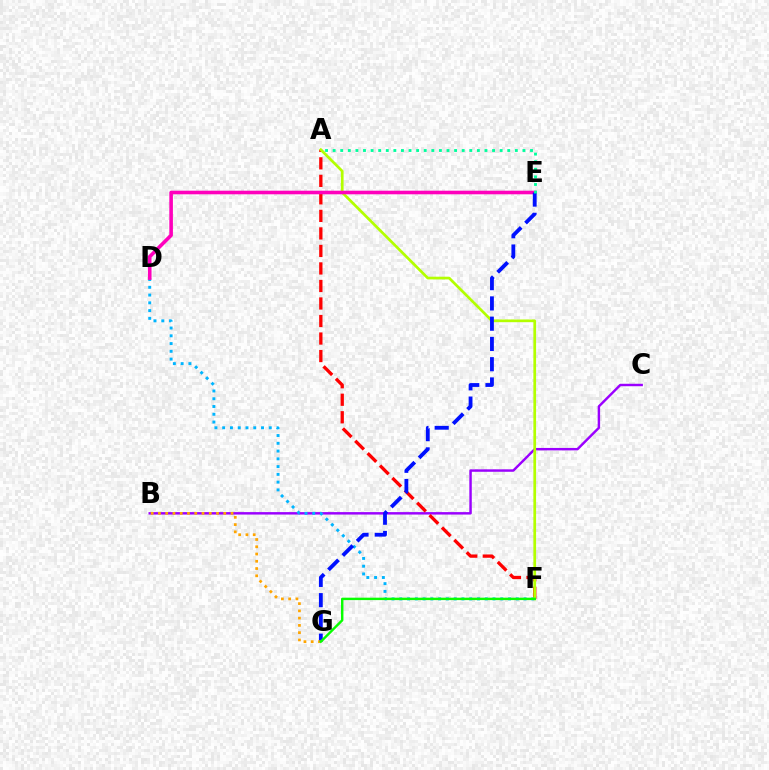{('B', 'C'): [{'color': '#9b00ff', 'line_style': 'solid', 'thickness': 1.76}], ('A', 'F'): [{'color': '#ff0000', 'line_style': 'dashed', 'thickness': 2.38}, {'color': '#b3ff00', 'line_style': 'solid', 'thickness': 1.95}], ('D', 'F'): [{'color': '#00b5ff', 'line_style': 'dotted', 'thickness': 2.11}], ('D', 'E'): [{'color': '#ff00bd', 'line_style': 'solid', 'thickness': 2.59}], ('E', 'G'): [{'color': '#0010ff', 'line_style': 'dashed', 'thickness': 2.75}], ('B', 'G'): [{'color': '#ffa500', 'line_style': 'dotted', 'thickness': 1.97}], ('A', 'E'): [{'color': '#00ff9d', 'line_style': 'dotted', 'thickness': 2.06}], ('F', 'G'): [{'color': '#08ff00', 'line_style': 'solid', 'thickness': 1.74}]}